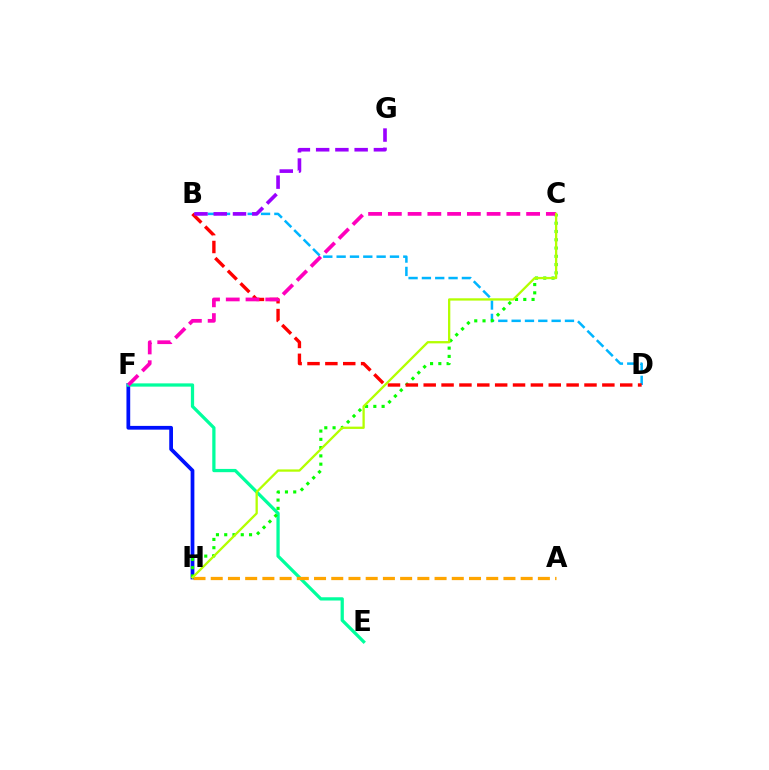{('B', 'D'): [{'color': '#00b5ff', 'line_style': 'dashed', 'thickness': 1.81}, {'color': '#ff0000', 'line_style': 'dashed', 'thickness': 2.43}], ('F', 'H'): [{'color': '#0010ff', 'line_style': 'solid', 'thickness': 2.7}], ('E', 'F'): [{'color': '#00ff9d', 'line_style': 'solid', 'thickness': 2.34}], ('C', 'H'): [{'color': '#08ff00', 'line_style': 'dotted', 'thickness': 2.25}, {'color': '#b3ff00', 'line_style': 'solid', 'thickness': 1.65}], ('B', 'G'): [{'color': '#9b00ff', 'line_style': 'dashed', 'thickness': 2.62}], ('A', 'H'): [{'color': '#ffa500', 'line_style': 'dashed', 'thickness': 2.34}], ('C', 'F'): [{'color': '#ff00bd', 'line_style': 'dashed', 'thickness': 2.68}]}